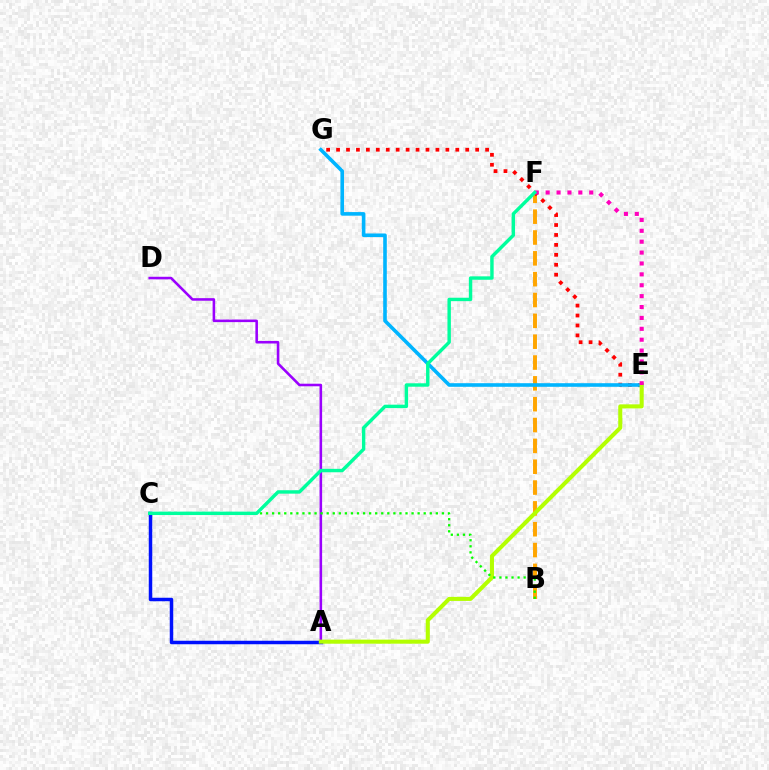{('B', 'F'): [{'color': '#ffa500', 'line_style': 'dashed', 'thickness': 2.83}], ('A', 'C'): [{'color': '#0010ff', 'line_style': 'solid', 'thickness': 2.51}], ('E', 'G'): [{'color': '#ff0000', 'line_style': 'dotted', 'thickness': 2.7}, {'color': '#00b5ff', 'line_style': 'solid', 'thickness': 2.6}], ('A', 'D'): [{'color': '#9b00ff', 'line_style': 'solid', 'thickness': 1.85}], ('A', 'E'): [{'color': '#b3ff00', 'line_style': 'solid', 'thickness': 2.92}], ('E', 'F'): [{'color': '#ff00bd', 'line_style': 'dotted', 'thickness': 2.96}], ('B', 'C'): [{'color': '#08ff00', 'line_style': 'dotted', 'thickness': 1.65}], ('C', 'F'): [{'color': '#00ff9d', 'line_style': 'solid', 'thickness': 2.46}]}